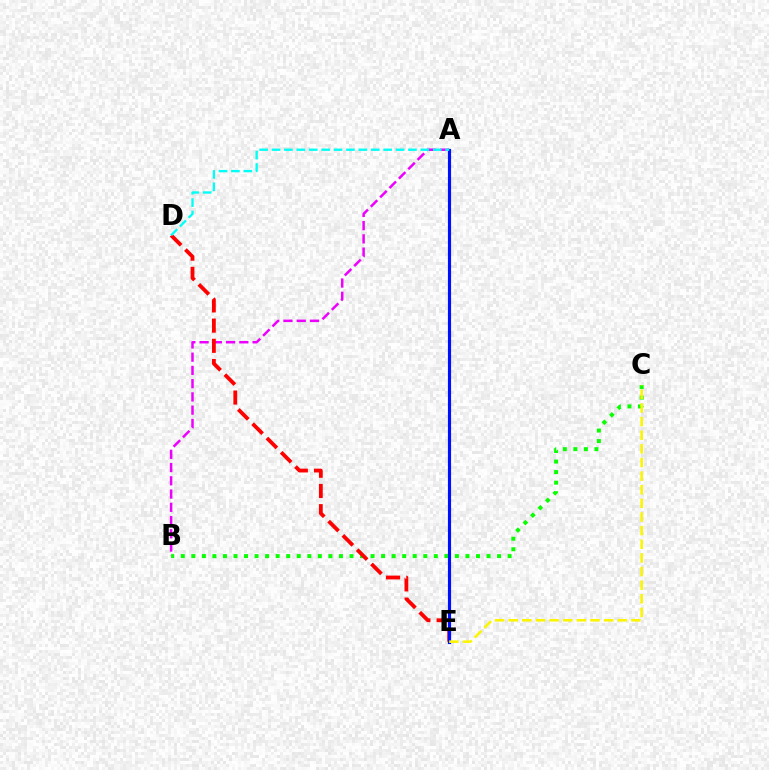{('A', 'B'): [{'color': '#ee00ff', 'line_style': 'dashed', 'thickness': 1.8}], ('B', 'C'): [{'color': '#08ff00', 'line_style': 'dotted', 'thickness': 2.86}], ('D', 'E'): [{'color': '#ff0000', 'line_style': 'dashed', 'thickness': 2.74}], ('A', 'E'): [{'color': '#0010ff', 'line_style': 'solid', 'thickness': 2.27}], ('C', 'E'): [{'color': '#fcf500', 'line_style': 'dashed', 'thickness': 1.85}], ('A', 'D'): [{'color': '#00fff6', 'line_style': 'dashed', 'thickness': 1.68}]}